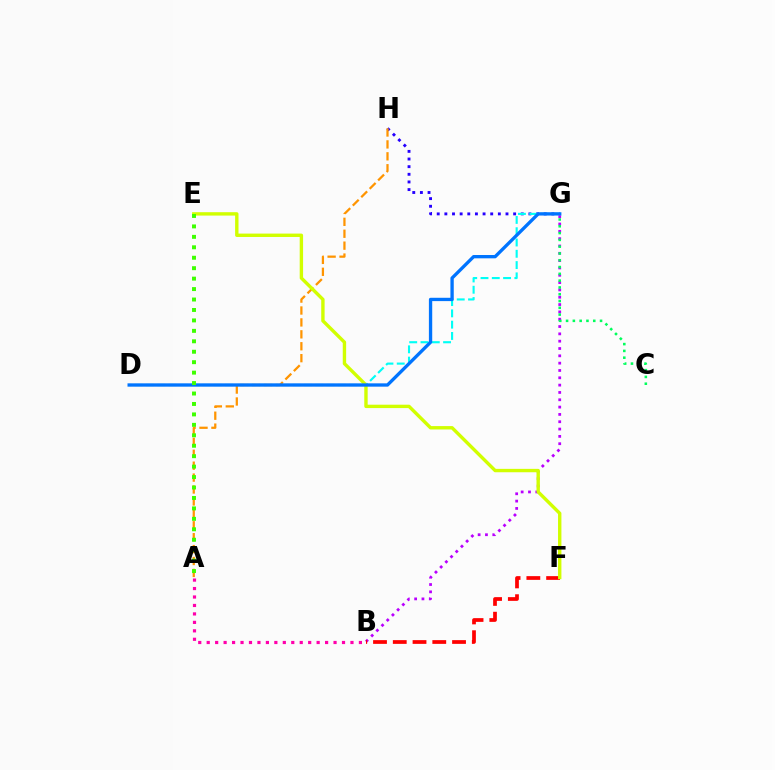{('B', 'G'): [{'color': '#b900ff', 'line_style': 'dotted', 'thickness': 1.99}], ('C', 'G'): [{'color': '#00ff5c', 'line_style': 'dotted', 'thickness': 1.85}], ('G', 'H'): [{'color': '#2500ff', 'line_style': 'dotted', 'thickness': 2.08}], ('D', 'G'): [{'color': '#00fff6', 'line_style': 'dashed', 'thickness': 1.53}, {'color': '#0074ff', 'line_style': 'solid', 'thickness': 2.39}], ('B', 'F'): [{'color': '#ff0000', 'line_style': 'dashed', 'thickness': 2.68}], ('A', 'B'): [{'color': '#ff00ac', 'line_style': 'dotted', 'thickness': 2.3}], ('A', 'H'): [{'color': '#ff9400', 'line_style': 'dashed', 'thickness': 1.62}], ('E', 'F'): [{'color': '#d1ff00', 'line_style': 'solid', 'thickness': 2.44}], ('A', 'E'): [{'color': '#3dff00', 'line_style': 'dotted', 'thickness': 2.84}]}